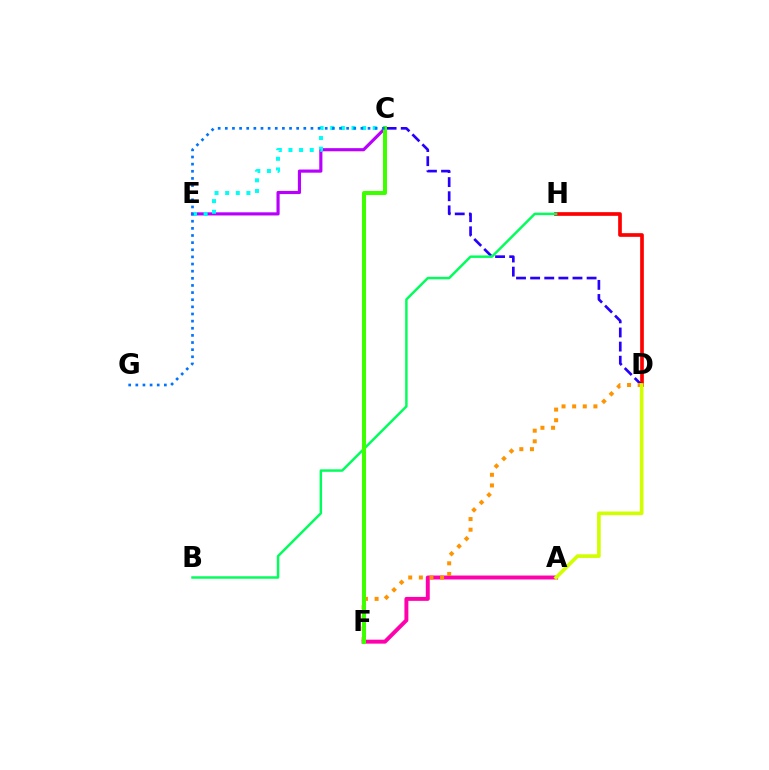{('C', 'E'): [{'color': '#b900ff', 'line_style': 'solid', 'thickness': 2.26}, {'color': '#00fff6', 'line_style': 'dotted', 'thickness': 2.89}], ('D', 'H'): [{'color': '#ff0000', 'line_style': 'solid', 'thickness': 2.65}], ('C', 'D'): [{'color': '#2500ff', 'line_style': 'dashed', 'thickness': 1.92}], ('A', 'F'): [{'color': '#ff00ac', 'line_style': 'solid', 'thickness': 2.84}], ('B', 'H'): [{'color': '#00ff5c', 'line_style': 'solid', 'thickness': 1.77}], ('D', 'F'): [{'color': '#ff9400', 'line_style': 'dotted', 'thickness': 2.89}], ('C', 'F'): [{'color': '#3dff00', 'line_style': 'solid', 'thickness': 2.89}], ('A', 'D'): [{'color': '#d1ff00', 'line_style': 'solid', 'thickness': 2.63}], ('C', 'G'): [{'color': '#0074ff', 'line_style': 'dotted', 'thickness': 1.94}]}